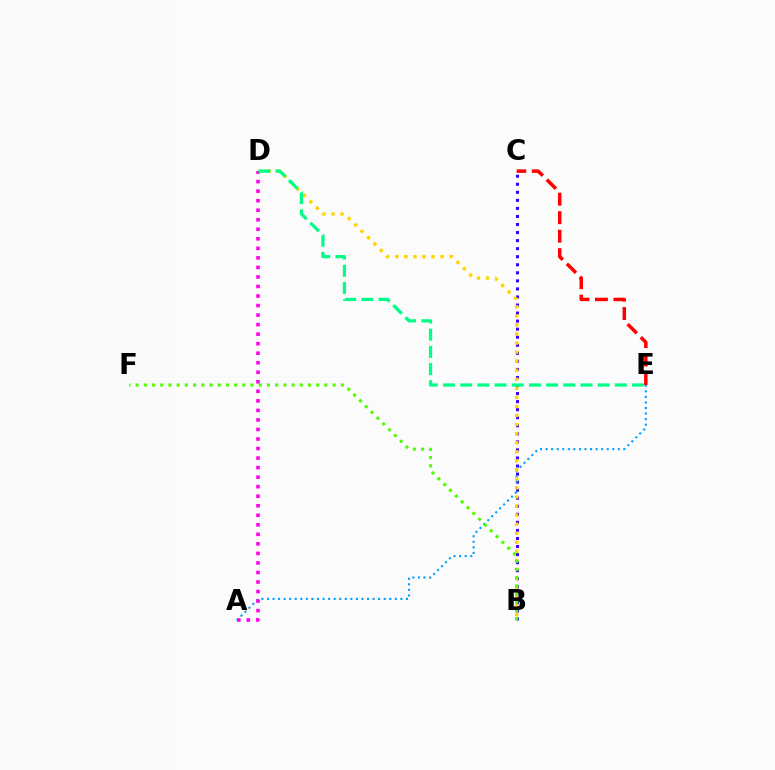{('B', 'C'): [{'color': '#3700ff', 'line_style': 'dotted', 'thickness': 2.19}], ('A', 'E'): [{'color': '#009eff', 'line_style': 'dotted', 'thickness': 1.51}], ('B', 'D'): [{'color': '#ffd500', 'line_style': 'dotted', 'thickness': 2.46}], ('A', 'D'): [{'color': '#ff00ed', 'line_style': 'dotted', 'thickness': 2.59}], ('B', 'F'): [{'color': '#4fff00', 'line_style': 'dotted', 'thickness': 2.23}], ('C', 'E'): [{'color': '#ff0000', 'line_style': 'dashed', 'thickness': 2.51}], ('D', 'E'): [{'color': '#00ff86', 'line_style': 'dashed', 'thickness': 2.33}]}